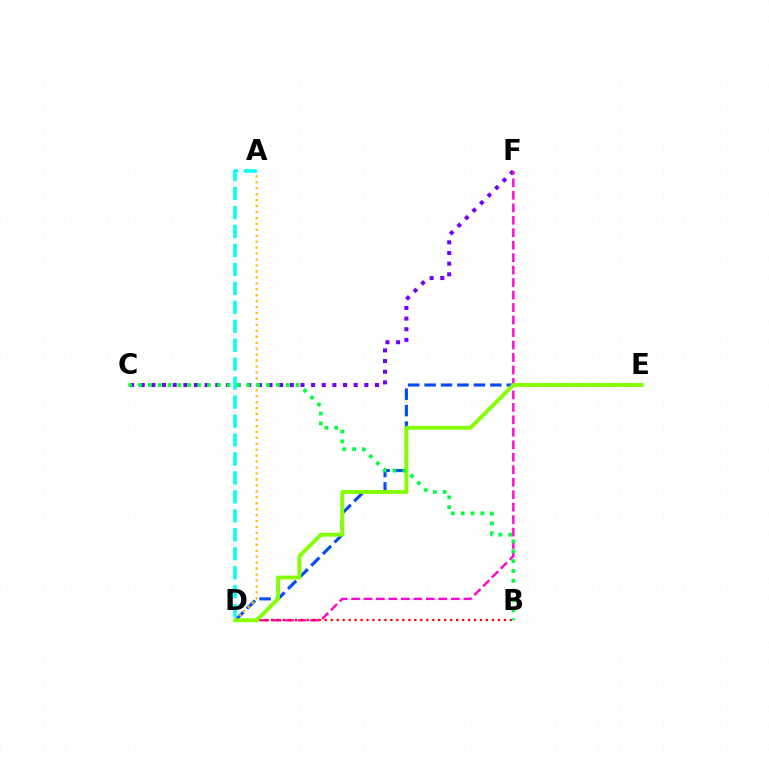{('D', 'E'): [{'color': '#004bff', 'line_style': 'dashed', 'thickness': 2.23}, {'color': '#84ff00', 'line_style': 'solid', 'thickness': 2.77}], ('A', 'D'): [{'color': '#ffbd00', 'line_style': 'dotted', 'thickness': 1.61}, {'color': '#00fff6', 'line_style': 'dashed', 'thickness': 2.58}], ('C', 'F'): [{'color': '#7200ff', 'line_style': 'dotted', 'thickness': 2.89}], ('D', 'F'): [{'color': '#ff00cf', 'line_style': 'dashed', 'thickness': 1.69}], ('B', 'D'): [{'color': '#ff0000', 'line_style': 'dotted', 'thickness': 1.62}], ('B', 'C'): [{'color': '#00ff39', 'line_style': 'dotted', 'thickness': 2.67}]}